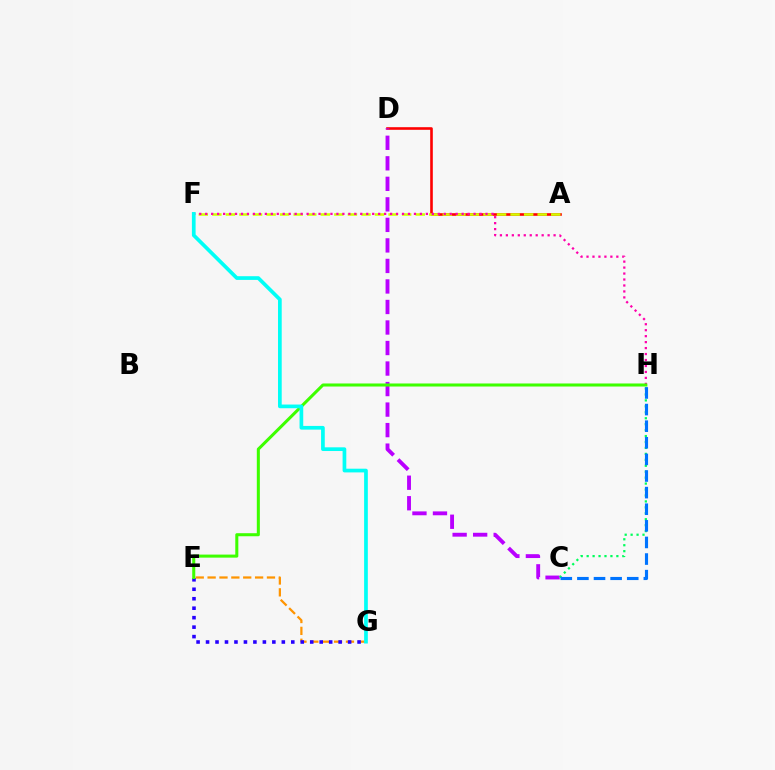{('A', 'D'): [{'color': '#ff0000', 'line_style': 'solid', 'thickness': 1.89}], ('E', 'G'): [{'color': '#ff9400', 'line_style': 'dashed', 'thickness': 1.61}, {'color': '#2500ff', 'line_style': 'dotted', 'thickness': 2.57}], ('C', 'D'): [{'color': '#b900ff', 'line_style': 'dashed', 'thickness': 2.79}], ('A', 'F'): [{'color': '#d1ff00', 'line_style': 'dashed', 'thickness': 1.84}], ('F', 'H'): [{'color': '#ff00ac', 'line_style': 'dotted', 'thickness': 1.62}], ('C', 'H'): [{'color': '#00ff5c', 'line_style': 'dotted', 'thickness': 1.61}, {'color': '#0074ff', 'line_style': 'dashed', 'thickness': 2.26}], ('E', 'H'): [{'color': '#3dff00', 'line_style': 'solid', 'thickness': 2.19}], ('F', 'G'): [{'color': '#00fff6', 'line_style': 'solid', 'thickness': 2.67}]}